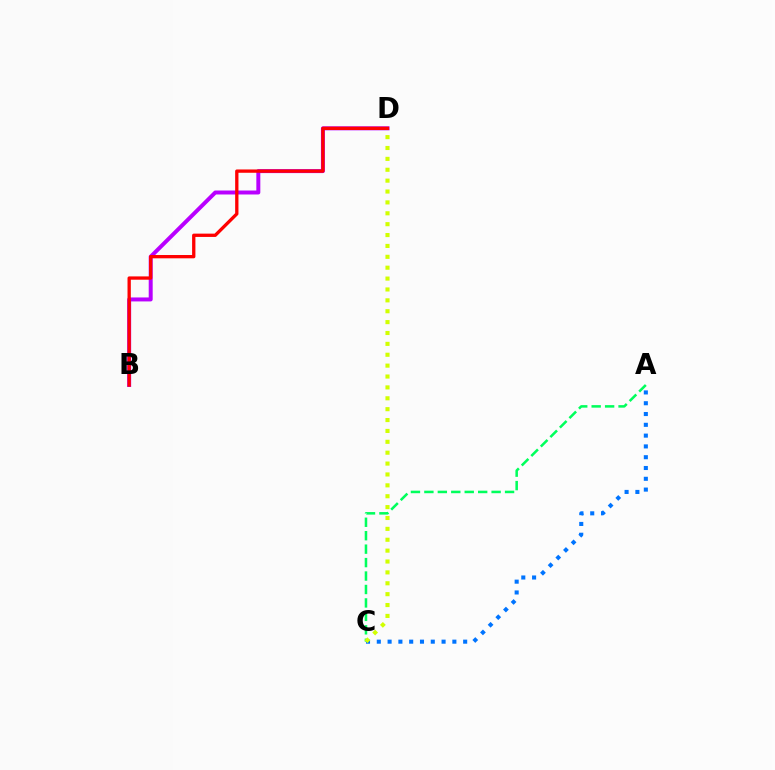{('B', 'D'): [{'color': '#b900ff', 'line_style': 'solid', 'thickness': 2.86}, {'color': '#ff0000', 'line_style': 'solid', 'thickness': 2.38}], ('A', 'C'): [{'color': '#00ff5c', 'line_style': 'dashed', 'thickness': 1.83}, {'color': '#0074ff', 'line_style': 'dotted', 'thickness': 2.93}], ('C', 'D'): [{'color': '#d1ff00', 'line_style': 'dotted', 'thickness': 2.96}]}